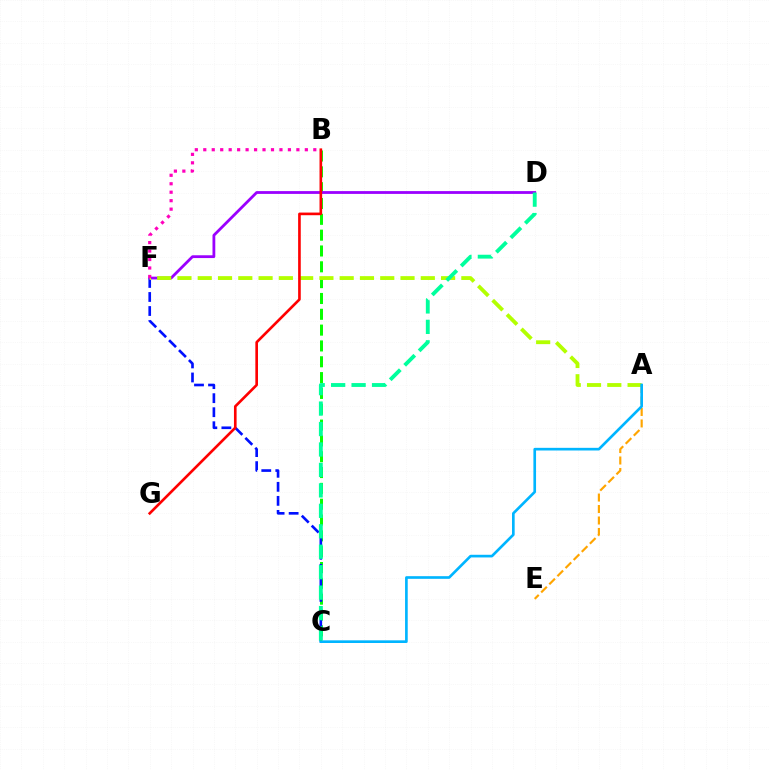{('B', 'C'): [{'color': '#08ff00', 'line_style': 'dashed', 'thickness': 2.15}], ('A', 'E'): [{'color': '#ffa500', 'line_style': 'dashed', 'thickness': 1.56}], ('C', 'F'): [{'color': '#0010ff', 'line_style': 'dashed', 'thickness': 1.91}], ('D', 'F'): [{'color': '#9b00ff', 'line_style': 'solid', 'thickness': 2.01}], ('A', 'F'): [{'color': '#b3ff00', 'line_style': 'dashed', 'thickness': 2.75}], ('A', 'C'): [{'color': '#00b5ff', 'line_style': 'solid', 'thickness': 1.91}], ('C', 'D'): [{'color': '#00ff9d', 'line_style': 'dashed', 'thickness': 2.78}], ('B', 'G'): [{'color': '#ff0000', 'line_style': 'solid', 'thickness': 1.9}], ('B', 'F'): [{'color': '#ff00bd', 'line_style': 'dotted', 'thickness': 2.3}]}